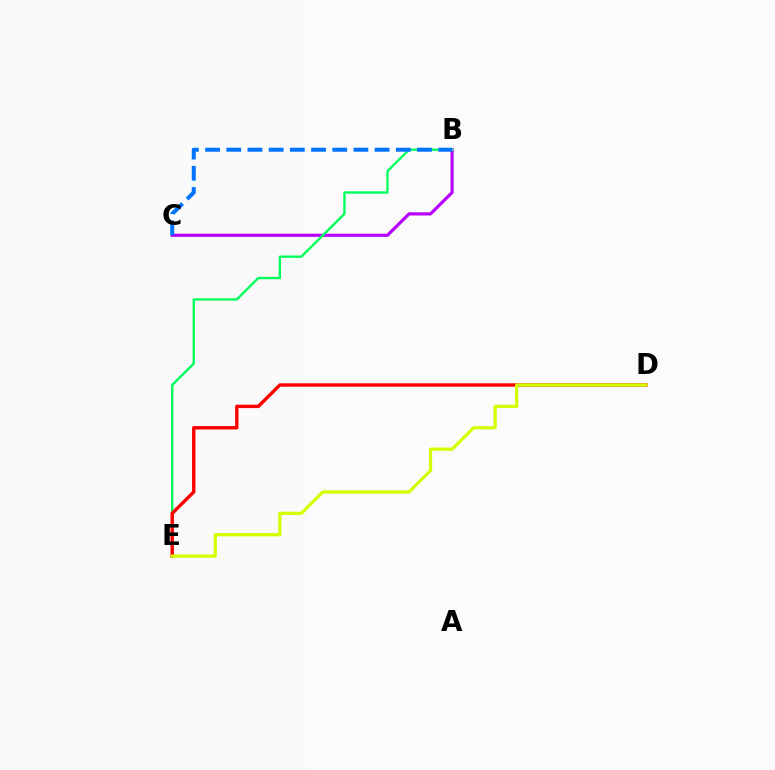{('B', 'C'): [{'color': '#b900ff', 'line_style': 'solid', 'thickness': 2.29}, {'color': '#0074ff', 'line_style': 'dashed', 'thickness': 2.88}], ('B', 'E'): [{'color': '#00ff5c', 'line_style': 'solid', 'thickness': 1.7}], ('D', 'E'): [{'color': '#ff0000', 'line_style': 'solid', 'thickness': 2.45}, {'color': '#d1ff00', 'line_style': 'solid', 'thickness': 2.33}]}